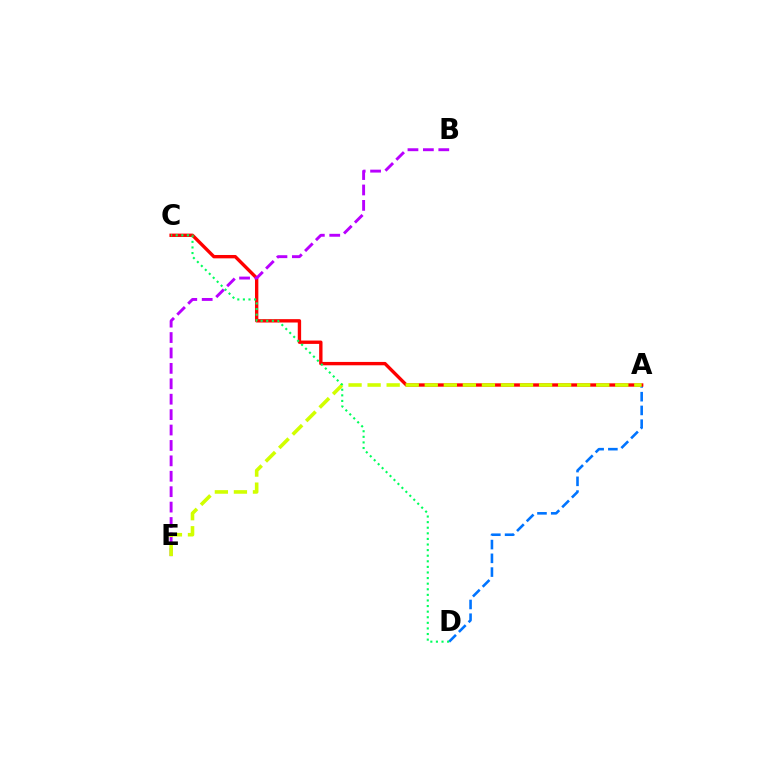{('A', 'D'): [{'color': '#0074ff', 'line_style': 'dashed', 'thickness': 1.87}], ('A', 'C'): [{'color': '#ff0000', 'line_style': 'solid', 'thickness': 2.42}], ('B', 'E'): [{'color': '#b900ff', 'line_style': 'dashed', 'thickness': 2.09}], ('A', 'E'): [{'color': '#d1ff00', 'line_style': 'dashed', 'thickness': 2.59}], ('C', 'D'): [{'color': '#00ff5c', 'line_style': 'dotted', 'thickness': 1.52}]}